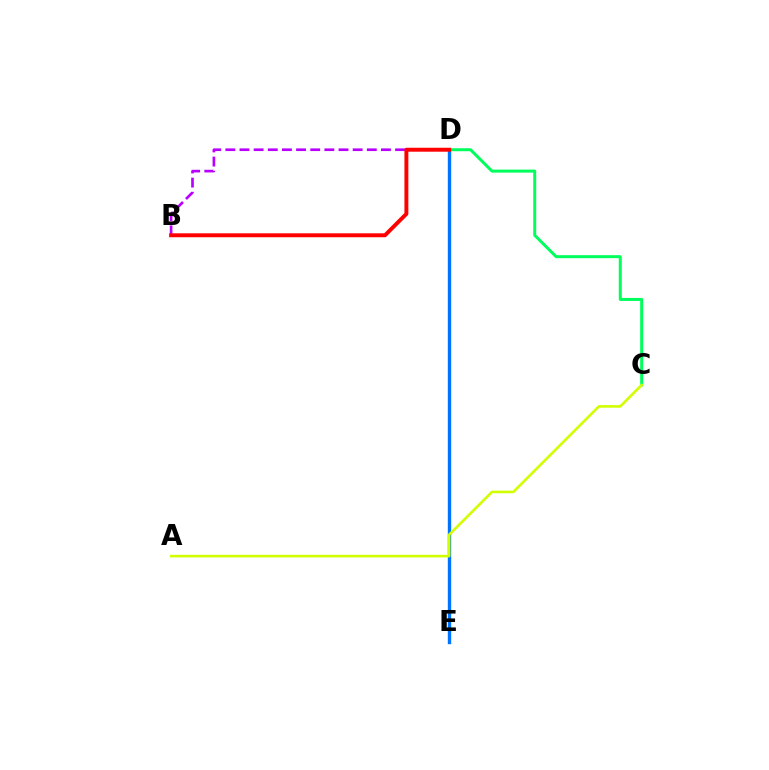{('C', 'D'): [{'color': '#00ff5c', 'line_style': 'solid', 'thickness': 2.16}], ('B', 'D'): [{'color': '#b900ff', 'line_style': 'dashed', 'thickness': 1.92}, {'color': '#ff0000', 'line_style': 'solid', 'thickness': 2.83}], ('D', 'E'): [{'color': '#0074ff', 'line_style': 'solid', 'thickness': 2.44}], ('A', 'C'): [{'color': '#d1ff00', 'line_style': 'solid', 'thickness': 1.87}]}